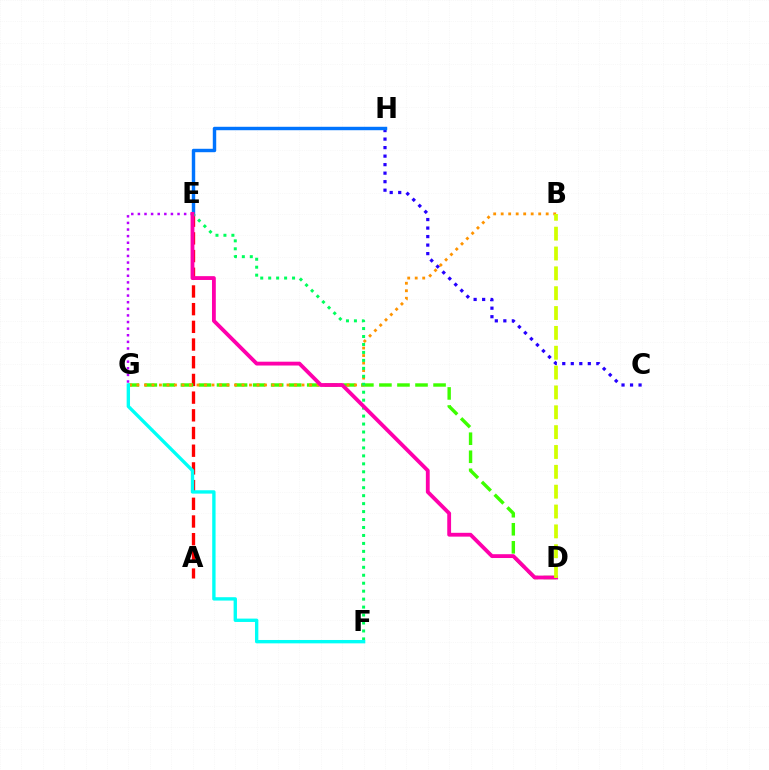{('C', 'H'): [{'color': '#2500ff', 'line_style': 'dotted', 'thickness': 2.31}], ('E', 'G'): [{'color': '#b900ff', 'line_style': 'dotted', 'thickness': 1.8}], ('A', 'E'): [{'color': '#ff0000', 'line_style': 'dashed', 'thickness': 2.4}], ('D', 'G'): [{'color': '#3dff00', 'line_style': 'dashed', 'thickness': 2.45}], ('B', 'G'): [{'color': '#ff9400', 'line_style': 'dotted', 'thickness': 2.04}], ('E', 'H'): [{'color': '#0074ff', 'line_style': 'solid', 'thickness': 2.47}], ('E', 'F'): [{'color': '#00ff5c', 'line_style': 'dotted', 'thickness': 2.16}], ('D', 'E'): [{'color': '#ff00ac', 'line_style': 'solid', 'thickness': 2.75}], ('B', 'D'): [{'color': '#d1ff00', 'line_style': 'dashed', 'thickness': 2.7}], ('F', 'G'): [{'color': '#00fff6', 'line_style': 'solid', 'thickness': 2.42}]}